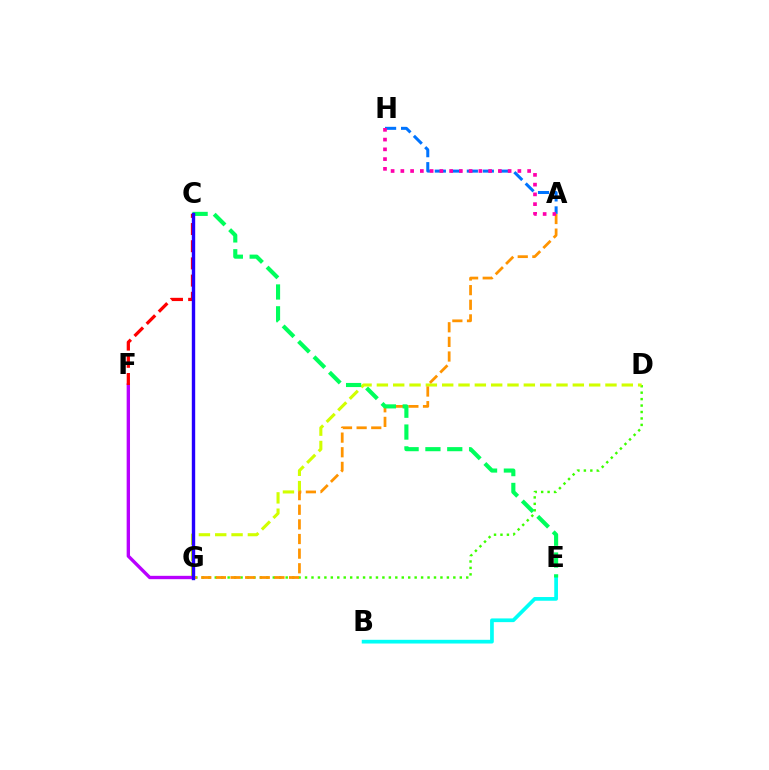{('B', 'E'): [{'color': '#00fff6', 'line_style': 'solid', 'thickness': 2.67}], ('D', 'G'): [{'color': '#3dff00', 'line_style': 'dotted', 'thickness': 1.75}, {'color': '#d1ff00', 'line_style': 'dashed', 'thickness': 2.22}], ('A', 'H'): [{'color': '#0074ff', 'line_style': 'dashed', 'thickness': 2.17}, {'color': '#ff00ac', 'line_style': 'dotted', 'thickness': 2.65}], ('F', 'G'): [{'color': '#b900ff', 'line_style': 'solid', 'thickness': 2.41}], ('A', 'G'): [{'color': '#ff9400', 'line_style': 'dashed', 'thickness': 1.99}], ('C', 'E'): [{'color': '#00ff5c', 'line_style': 'dashed', 'thickness': 2.97}], ('C', 'F'): [{'color': '#ff0000', 'line_style': 'dashed', 'thickness': 2.34}], ('C', 'G'): [{'color': '#2500ff', 'line_style': 'solid', 'thickness': 2.44}]}